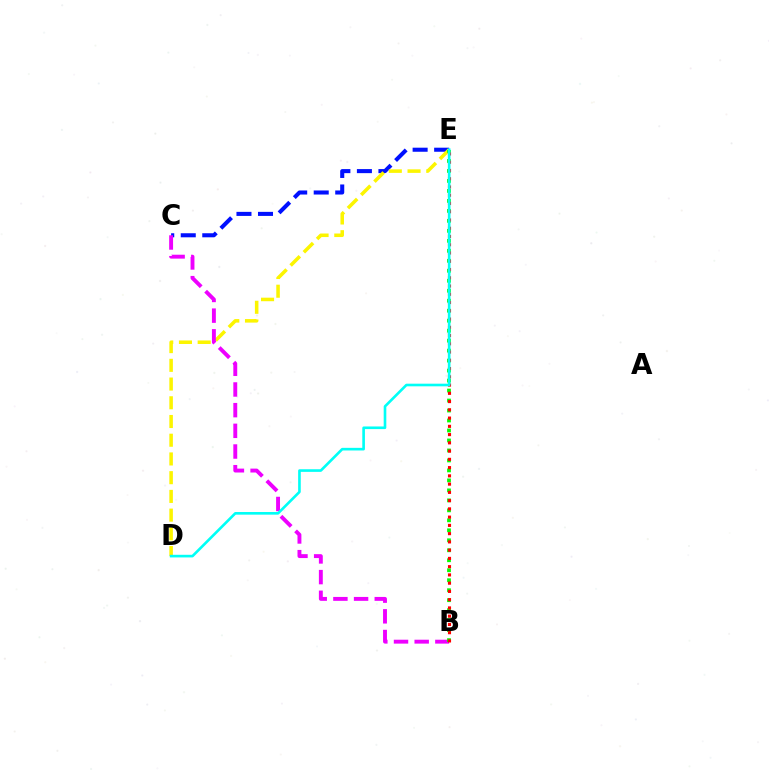{('C', 'E'): [{'color': '#0010ff', 'line_style': 'dashed', 'thickness': 2.92}], ('D', 'E'): [{'color': '#fcf500', 'line_style': 'dashed', 'thickness': 2.54}, {'color': '#00fff6', 'line_style': 'solid', 'thickness': 1.9}], ('B', 'C'): [{'color': '#ee00ff', 'line_style': 'dashed', 'thickness': 2.81}], ('B', 'E'): [{'color': '#08ff00', 'line_style': 'dotted', 'thickness': 2.71}, {'color': '#ff0000', 'line_style': 'dotted', 'thickness': 2.24}]}